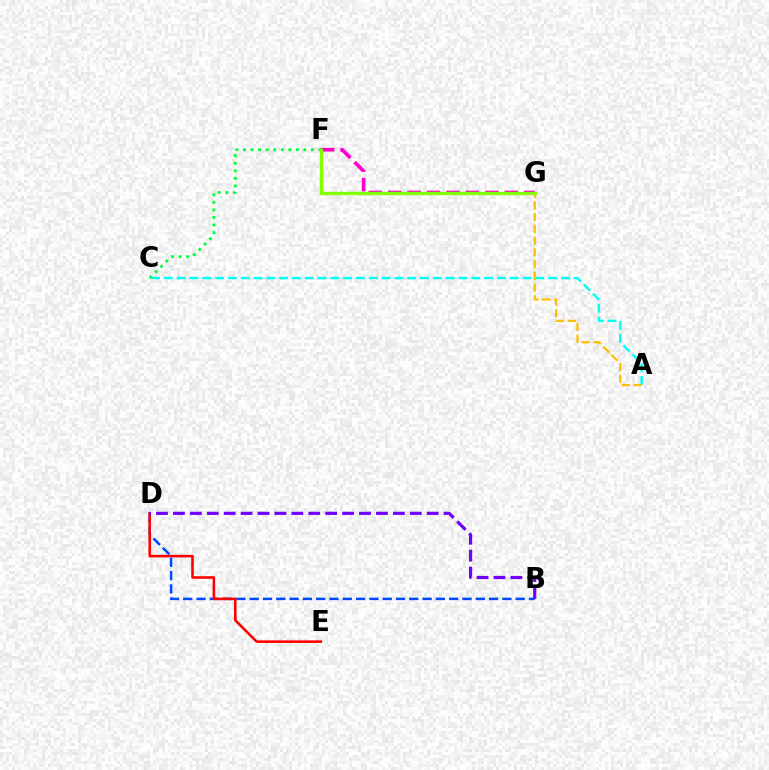{('A', 'C'): [{'color': '#00fff6', 'line_style': 'dashed', 'thickness': 1.74}], ('C', 'F'): [{'color': '#00ff39', 'line_style': 'dotted', 'thickness': 2.05}], ('F', 'G'): [{'color': '#ff00cf', 'line_style': 'dashed', 'thickness': 2.64}, {'color': '#84ff00', 'line_style': 'solid', 'thickness': 2.46}], ('A', 'G'): [{'color': '#ffbd00', 'line_style': 'dashed', 'thickness': 1.59}], ('B', 'D'): [{'color': '#004bff', 'line_style': 'dashed', 'thickness': 1.81}, {'color': '#7200ff', 'line_style': 'dashed', 'thickness': 2.3}], ('D', 'E'): [{'color': '#ff0000', 'line_style': 'solid', 'thickness': 1.86}]}